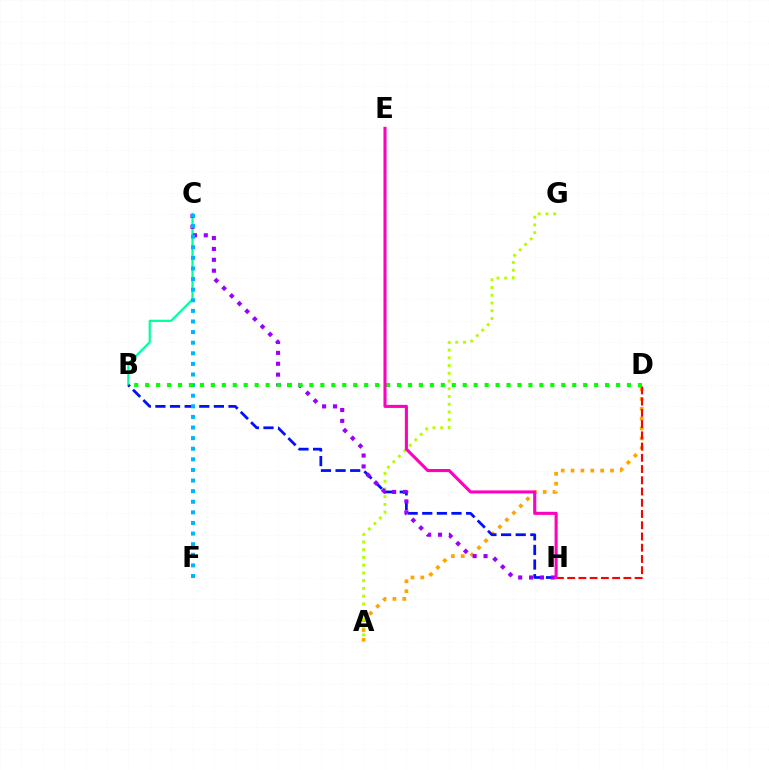{('A', 'D'): [{'color': '#ffa500', 'line_style': 'dotted', 'thickness': 2.68}], ('A', 'G'): [{'color': '#b3ff00', 'line_style': 'dotted', 'thickness': 2.1}], ('B', 'C'): [{'color': '#00ff9d', 'line_style': 'solid', 'thickness': 1.59}], ('D', 'H'): [{'color': '#ff0000', 'line_style': 'dashed', 'thickness': 1.53}], ('B', 'H'): [{'color': '#0010ff', 'line_style': 'dashed', 'thickness': 1.99}], ('C', 'H'): [{'color': '#9b00ff', 'line_style': 'dotted', 'thickness': 2.96}], ('C', 'F'): [{'color': '#00b5ff', 'line_style': 'dotted', 'thickness': 2.88}], ('B', 'D'): [{'color': '#08ff00', 'line_style': 'dotted', 'thickness': 2.98}], ('E', 'H'): [{'color': '#ff00bd', 'line_style': 'solid', 'thickness': 2.22}]}